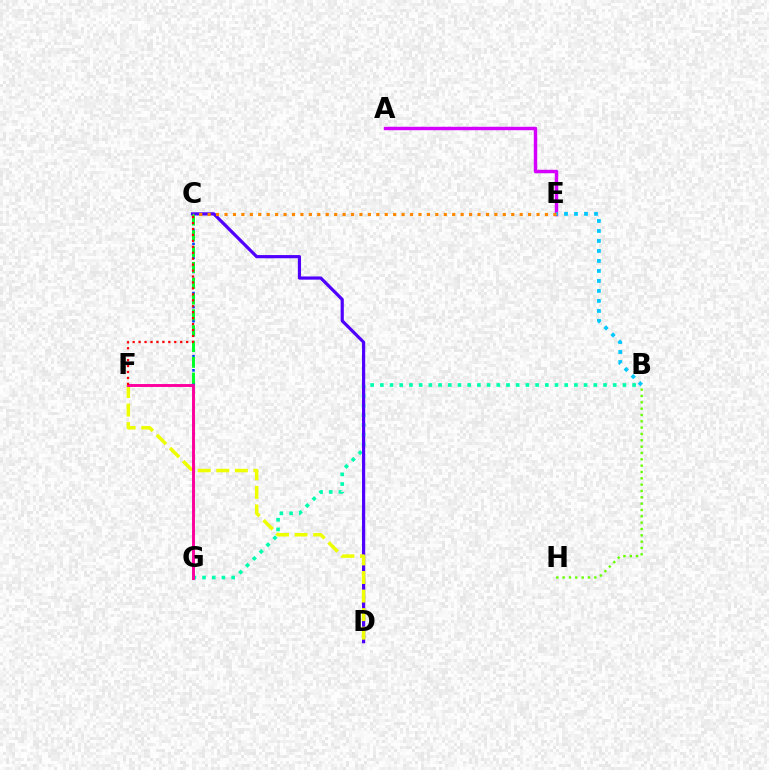{('B', 'G'): [{'color': '#00ffaf', 'line_style': 'dotted', 'thickness': 2.64}], ('A', 'E'): [{'color': '#d600ff', 'line_style': 'solid', 'thickness': 2.48}], ('C', 'D'): [{'color': '#4f00ff', 'line_style': 'solid', 'thickness': 2.3}], ('C', 'G'): [{'color': '#003fff', 'line_style': 'dotted', 'thickness': 1.91}, {'color': '#00ff27', 'line_style': 'dashed', 'thickness': 2.15}], ('B', 'E'): [{'color': '#00c7ff', 'line_style': 'dotted', 'thickness': 2.71}], ('D', 'F'): [{'color': '#eeff00', 'line_style': 'dashed', 'thickness': 2.52}], ('C', 'E'): [{'color': '#ff8800', 'line_style': 'dotted', 'thickness': 2.29}], ('F', 'G'): [{'color': '#ff00a0', 'line_style': 'solid', 'thickness': 2.11}], ('C', 'F'): [{'color': '#ff0000', 'line_style': 'dotted', 'thickness': 1.61}], ('B', 'H'): [{'color': '#66ff00', 'line_style': 'dotted', 'thickness': 1.72}]}